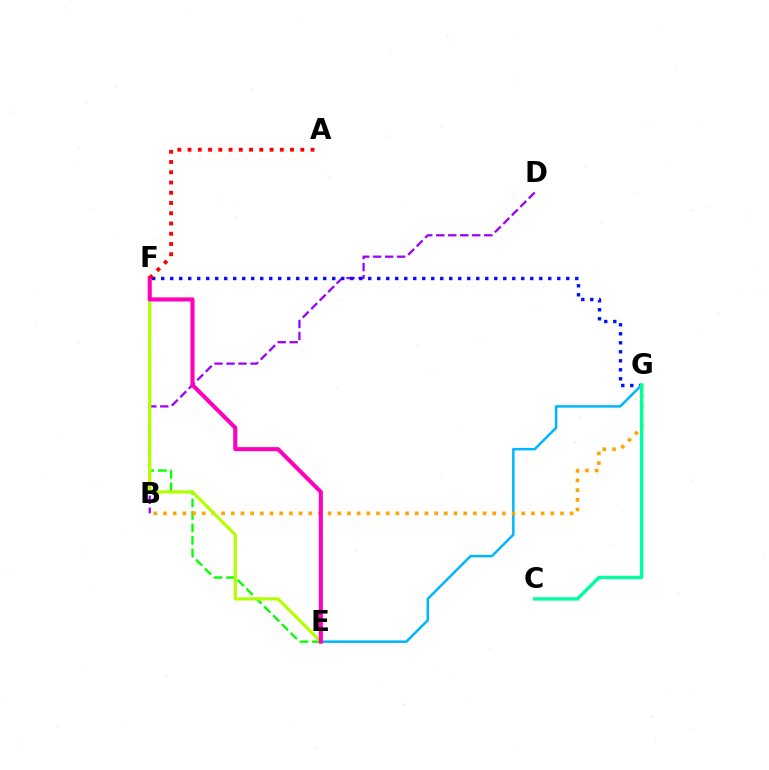{('B', 'D'): [{'color': '#9b00ff', 'line_style': 'dashed', 'thickness': 1.63}], ('F', 'G'): [{'color': '#0010ff', 'line_style': 'dotted', 'thickness': 2.45}], ('E', 'F'): [{'color': '#08ff00', 'line_style': 'dashed', 'thickness': 1.7}, {'color': '#b3ff00', 'line_style': 'solid', 'thickness': 2.3}, {'color': '#ff00bd', 'line_style': 'solid', 'thickness': 2.94}], ('E', 'G'): [{'color': '#00b5ff', 'line_style': 'solid', 'thickness': 1.8}], ('B', 'G'): [{'color': '#ffa500', 'line_style': 'dotted', 'thickness': 2.63}], ('A', 'F'): [{'color': '#ff0000', 'line_style': 'dotted', 'thickness': 2.78}], ('C', 'G'): [{'color': '#00ff9d', 'line_style': 'solid', 'thickness': 2.45}]}